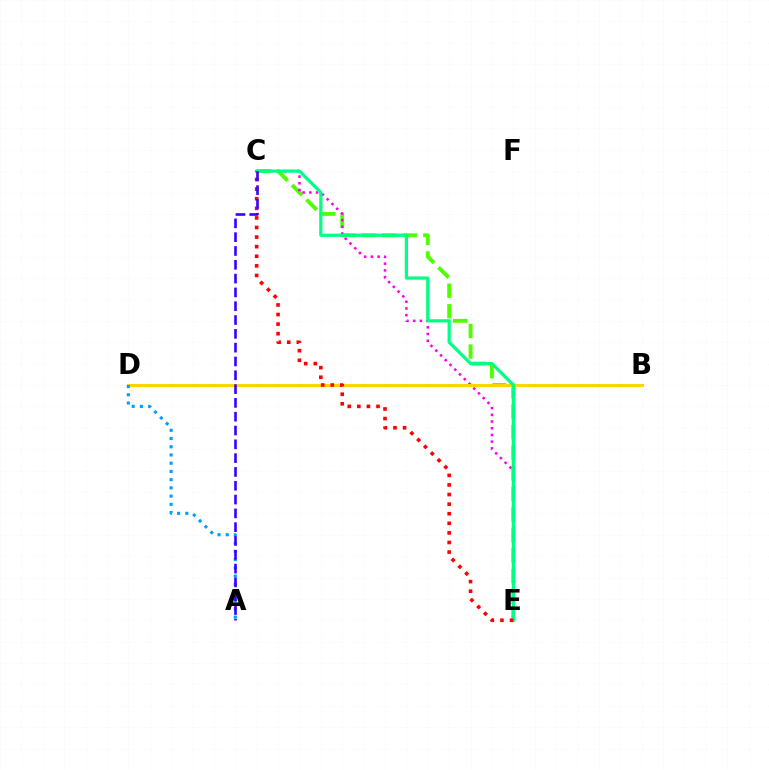{('C', 'E'): [{'color': '#4fff00', 'line_style': 'dashed', 'thickness': 2.79}, {'color': '#ff00ed', 'line_style': 'dotted', 'thickness': 1.82}, {'color': '#00ff86', 'line_style': 'solid', 'thickness': 2.32}, {'color': '#ff0000', 'line_style': 'dotted', 'thickness': 2.61}], ('B', 'D'): [{'color': '#ffd500', 'line_style': 'solid', 'thickness': 2.19}], ('A', 'D'): [{'color': '#009eff', 'line_style': 'dotted', 'thickness': 2.23}], ('A', 'C'): [{'color': '#3700ff', 'line_style': 'dashed', 'thickness': 1.88}]}